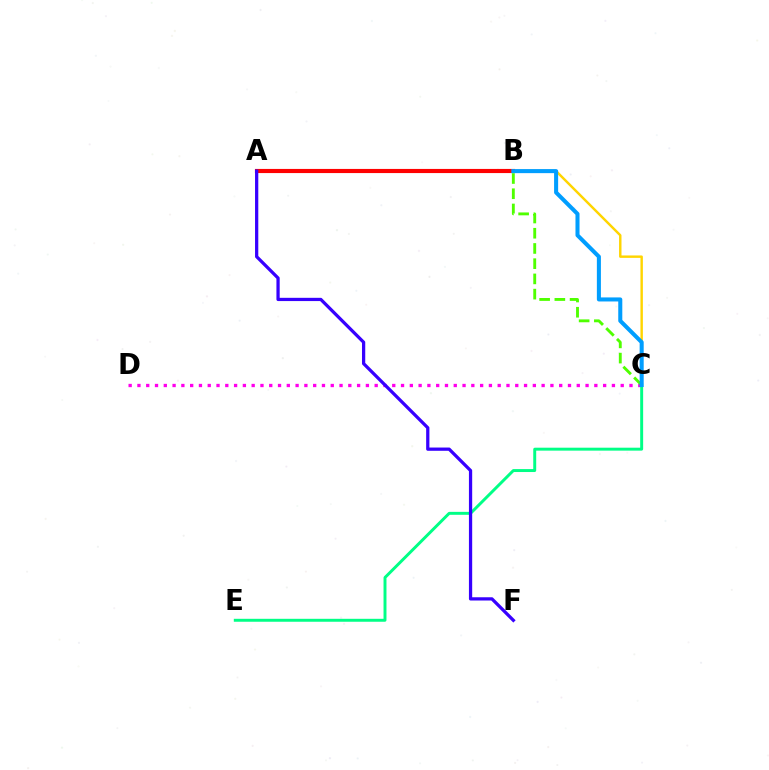{('A', 'B'): [{'color': '#ff0000', 'line_style': 'solid', 'thickness': 2.98}], ('B', 'C'): [{'color': '#ffd500', 'line_style': 'solid', 'thickness': 1.75}, {'color': '#4fff00', 'line_style': 'dashed', 'thickness': 2.07}, {'color': '#009eff', 'line_style': 'solid', 'thickness': 2.91}], ('C', 'D'): [{'color': '#ff00ed', 'line_style': 'dotted', 'thickness': 2.39}], ('C', 'E'): [{'color': '#00ff86', 'line_style': 'solid', 'thickness': 2.12}], ('A', 'F'): [{'color': '#3700ff', 'line_style': 'solid', 'thickness': 2.34}]}